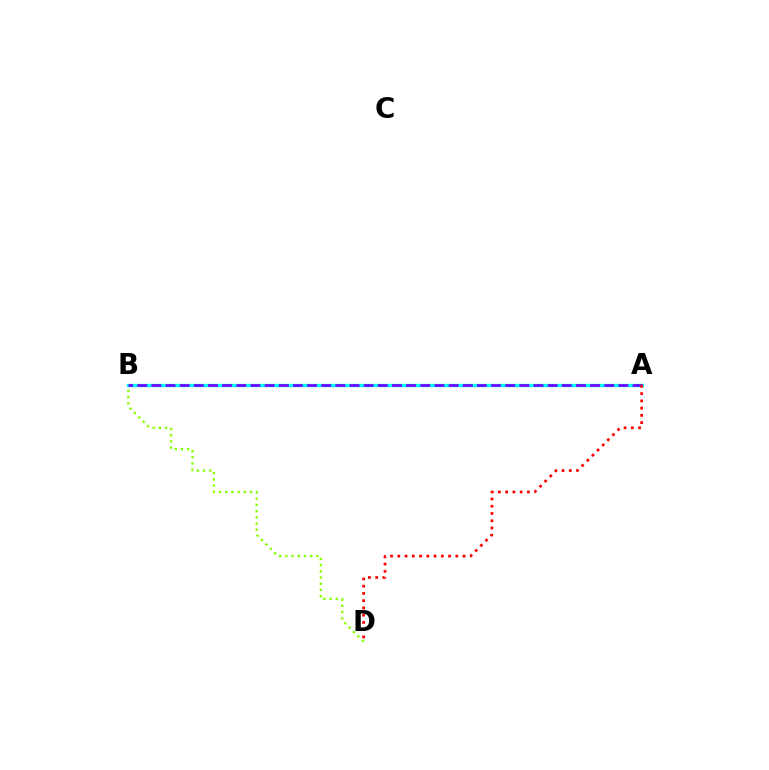{('B', 'D'): [{'color': '#84ff00', 'line_style': 'dotted', 'thickness': 1.69}], ('A', 'B'): [{'color': '#00fff6', 'line_style': 'solid', 'thickness': 2.43}, {'color': '#7200ff', 'line_style': 'dashed', 'thickness': 1.92}], ('A', 'D'): [{'color': '#ff0000', 'line_style': 'dotted', 'thickness': 1.97}]}